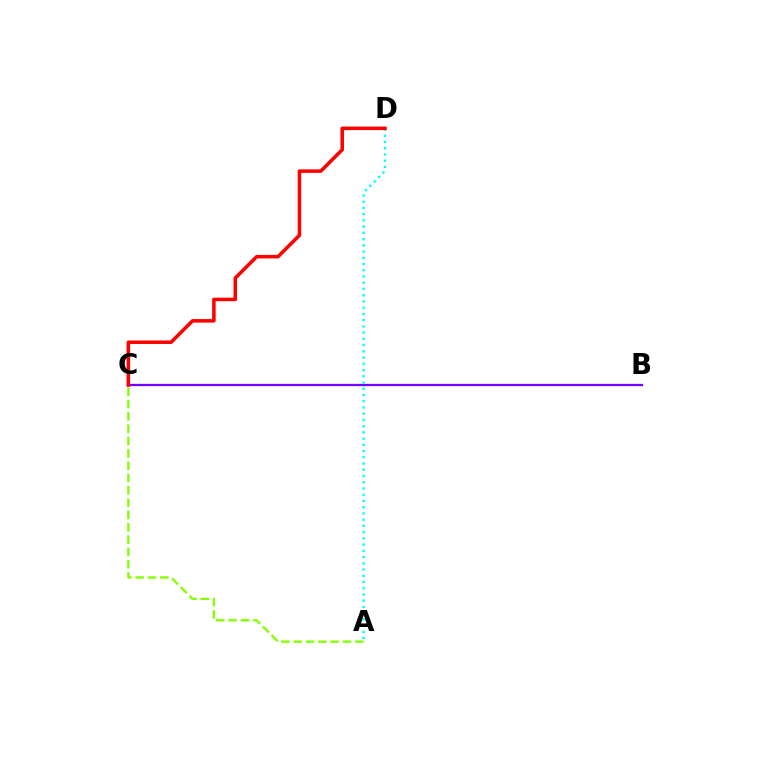{('A', 'C'): [{'color': '#84ff00', 'line_style': 'dashed', 'thickness': 1.67}], ('B', 'C'): [{'color': '#7200ff', 'line_style': 'solid', 'thickness': 1.64}], ('A', 'D'): [{'color': '#00fff6', 'line_style': 'dotted', 'thickness': 1.69}], ('C', 'D'): [{'color': '#ff0000', 'line_style': 'solid', 'thickness': 2.54}]}